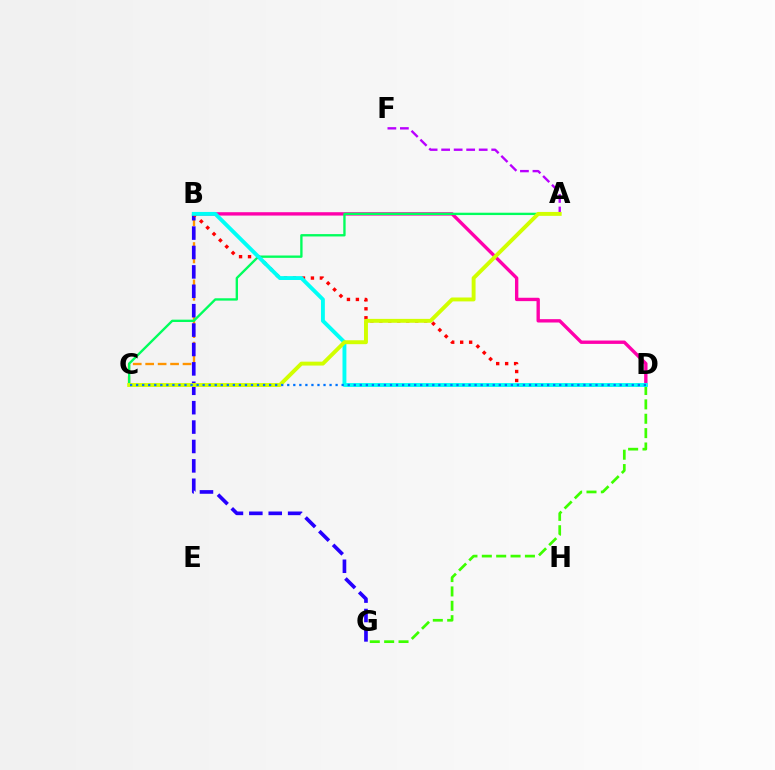{('B', 'D'): [{'color': '#ff00ac', 'line_style': 'solid', 'thickness': 2.42}, {'color': '#ff0000', 'line_style': 'dotted', 'thickness': 2.44}, {'color': '#00fff6', 'line_style': 'solid', 'thickness': 2.8}], ('B', 'C'): [{'color': '#ff9400', 'line_style': 'dashed', 'thickness': 1.69}], ('D', 'G'): [{'color': '#3dff00', 'line_style': 'dashed', 'thickness': 1.95}], ('B', 'G'): [{'color': '#2500ff', 'line_style': 'dashed', 'thickness': 2.64}], ('A', 'F'): [{'color': '#b900ff', 'line_style': 'dashed', 'thickness': 1.7}], ('A', 'C'): [{'color': '#00ff5c', 'line_style': 'solid', 'thickness': 1.69}, {'color': '#d1ff00', 'line_style': 'solid', 'thickness': 2.81}], ('C', 'D'): [{'color': '#0074ff', 'line_style': 'dotted', 'thickness': 1.64}]}